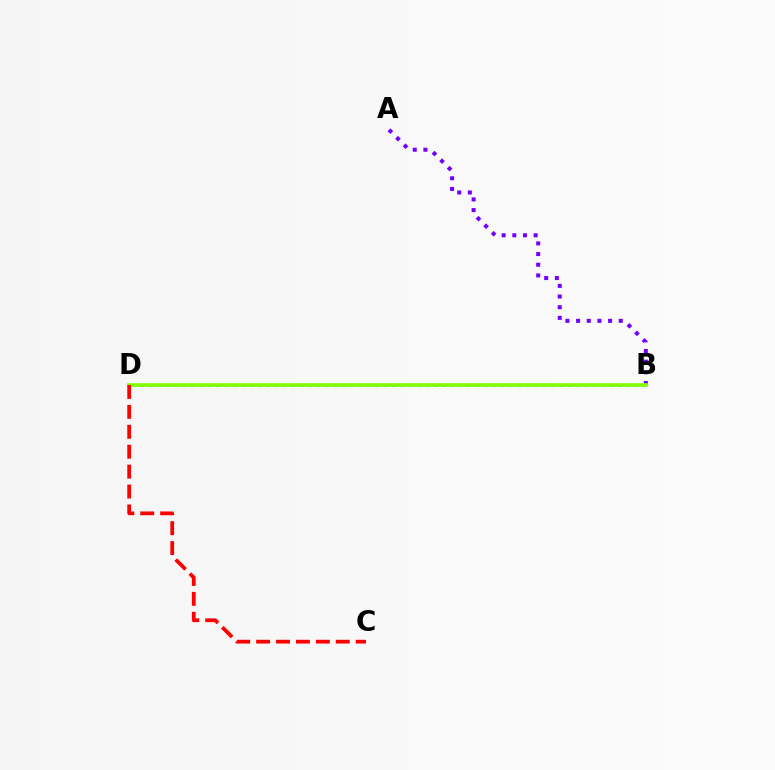{('A', 'B'): [{'color': '#7200ff', 'line_style': 'dotted', 'thickness': 2.9}], ('B', 'D'): [{'color': '#00fff6', 'line_style': 'dotted', 'thickness': 2.27}, {'color': '#84ff00', 'line_style': 'solid', 'thickness': 2.63}], ('C', 'D'): [{'color': '#ff0000', 'line_style': 'dashed', 'thickness': 2.71}]}